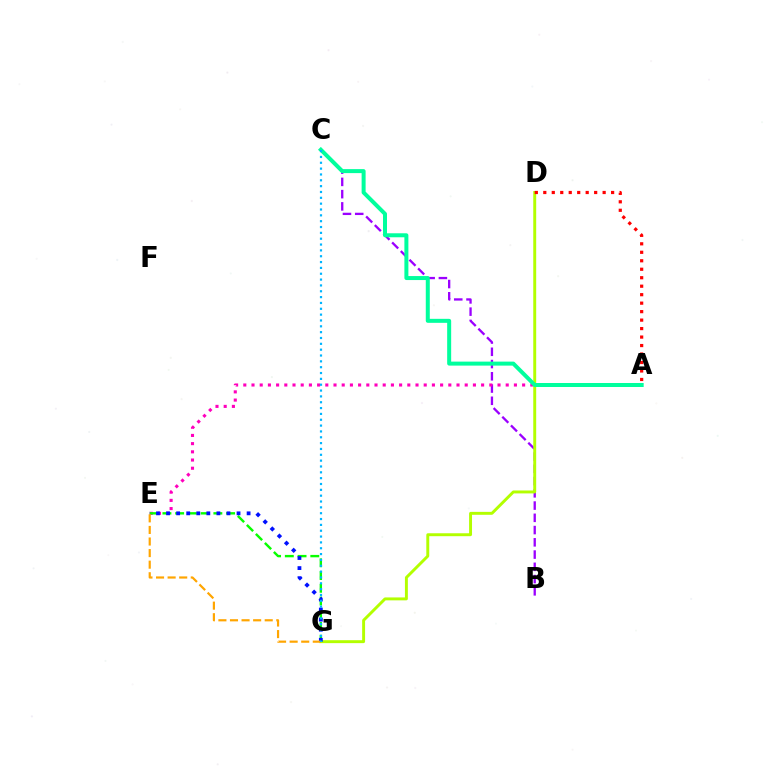{('B', 'C'): [{'color': '#9b00ff', 'line_style': 'dashed', 'thickness': 1.66}], ('A', 'E'): [{'color': '#ff00bd', 'line_style': 'dotted', 'thickness': 2.23}], ('D', 'G'): [{'color': '#b3ff00', 'line_style': 'solid', 'thickness': 2.11}], ('E', 'G'): [{'color': '#08ff00', 'line_style': 'dashed', 'thickness': 1.73}, {'color': '#0010ff', 'line_style': 'dotted', 'thickness': 2.74}, {'color': '#ffa500', 'line_style': 'dashed', 'thickness': 1.57}], ('A', 'C'): [{'color': '#00ff9d', 'line_style': 'solid', 'thickness': 2.88}], ('A', 'D'): [{'color': '#ff0000', 'line_style': 'dotted', 'thickness': 2.3}], ('C', 'G'): [{'color': '#00b5ff', 'line_style': 'dotted', 'thickness': 1.59}]}